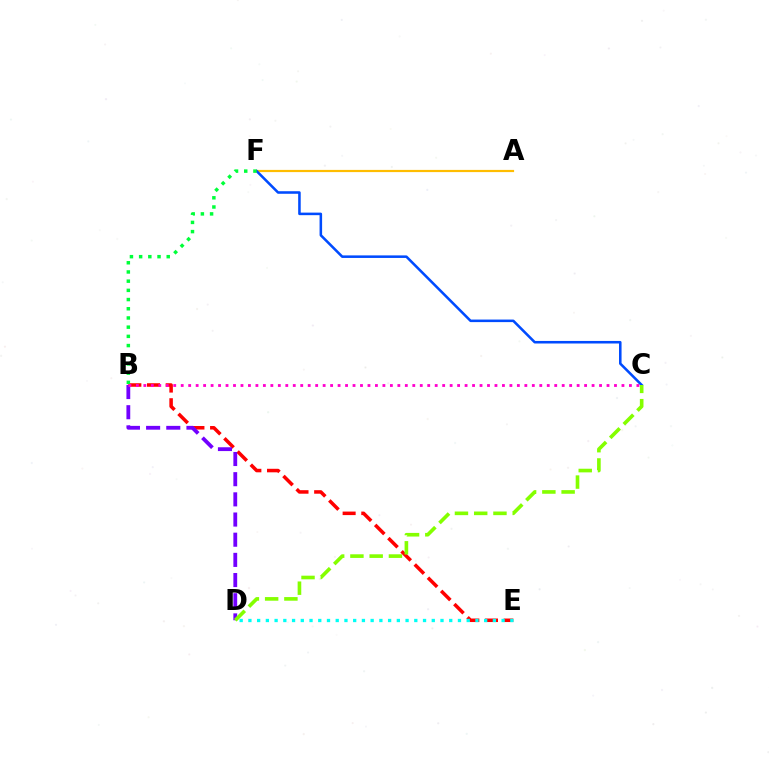{('A', 'F'): [{'color': '#ffbd00', 'line_style': 'solid', 'thickness': 1.58}], ('C', 'F'): [{'color': '#004bff', 'line_style': 'solid', 'thickness': 1.84}], ('B', 'E'): [{'color': '#ff0000', 'line_style': 'dashed', 'thickness': 2.54}], ('B', 'F'): [{'color': '#00ff39', 'line_style': 'dotted', 'thickness': 2.5}], ('B', 'D'): [{'color': '#7200ff', 'line_style': 'dashed', 'thickness': 2.74}], ('B', 'C'): [{'color': '#ff00cf', 'line_style': 'dotted', 'thickness': 2.03}], ('D', 'E'): [{'color': '#00fff6', 'line_style': 'dotted', 'thickness': 2.37}], ('C', 'D'): [{'color': '#84ff00', 'line_style': 'dashed', 'thickness': 2.62}]}